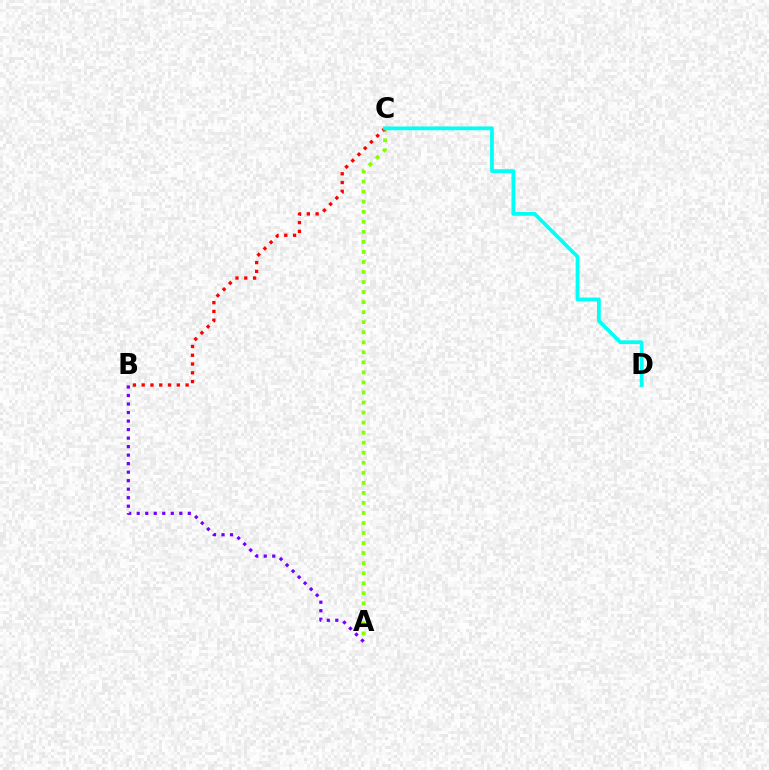{('A', 'C'): [{'color': '#84ff00', 'line_style': 'dotted', 'thickness': 2.73}], ('B', 'C'): [{'color': '#ff0000', 'line_style': 'dotted', 'thickness': 2.39}], ('C', 'D'): [{'color': '#00fff6', 'line_style': 'solid', 'thickness': 2.7}], ('A', 'B'): [{'color': '#7200ff', 'line_style': 'dotted', 'thickness': 2.31}]}